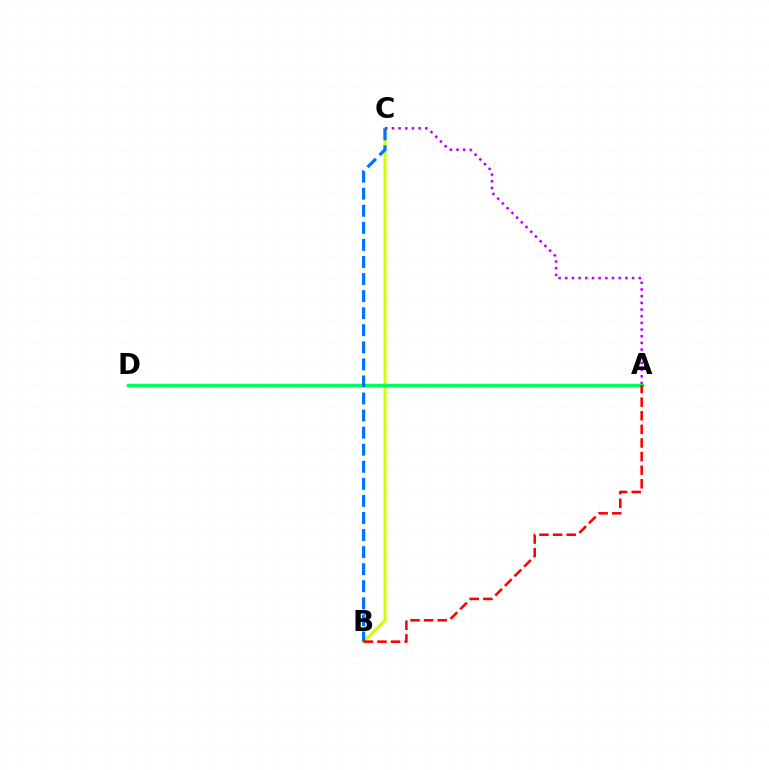{('B', 'C'): [{'color': '#d1ff00', 'line_style': 'solid', 'thickness': 2.18}, {'color': '#0074ff', 'line_style': 'dashed', 'thickness': 2.32}], ('A', 'C'): [{'color': '#b900ff', 'line_style': 'dotted', 'thickness': 1.81}], ('A', 'D'): [{'color': '#00ff5c', 'line_style': 'solid', 'thickness': 2.52}], ('A', 'B'): [{'color': '#ff0000', 'line_style': 'dashed', 'thickness': 1.85}]}